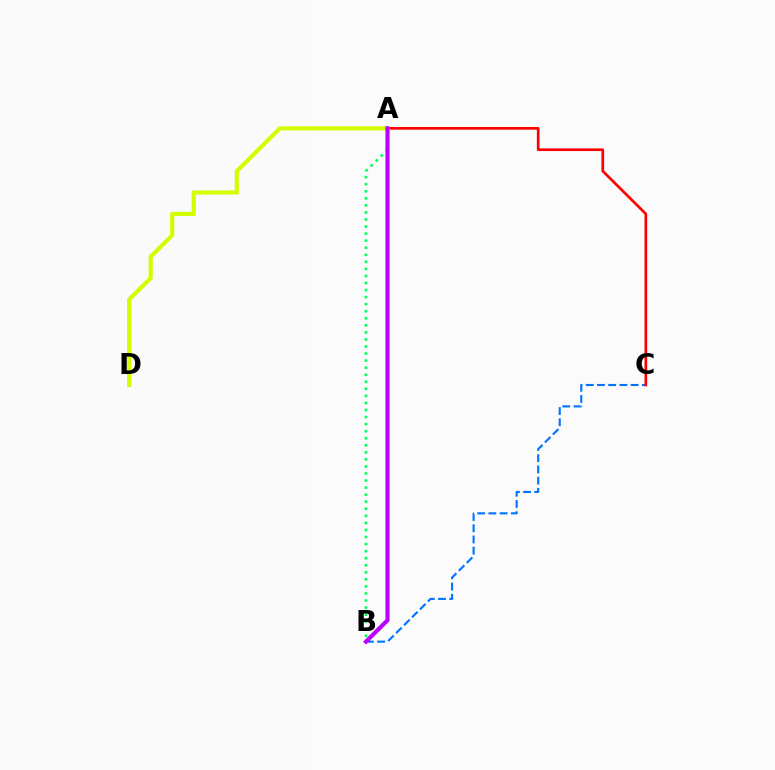{('B', 'C'): [{'color': '#0074ff', 'line_style': 'dashed', 'thickness': 1.52}], ('A', 'C'): [{'color': '#ff0000', 'line_style': 'solid', 'thickness': 1.93}], ('A', 'B'): [{'color': '#00ff5c', 'line_style': 'dotted', 'thickness': 1.92}, {'color': '#b900ff', 'line_style': 'solid', 'thickness': 2.96}], ('A', 'D'): [{'color': '#d1ff00', 'line_style': 'solid', 'thickness': 2.99}]}